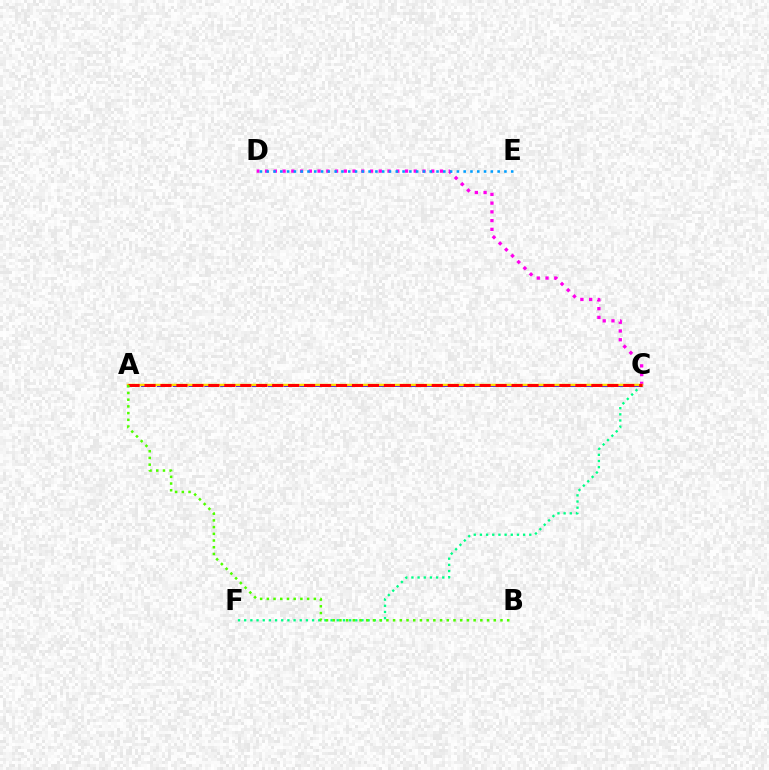{('C', 'F'): [{'color': '#00ff86', 'line_style': 'dotted', 'thickness': 1.68}], ('C', 'D'): [{'color': '#ff00ed', 'line_style': 'dotted', 'thickness': 2.38}], ('D', 'E'): [{'color': '#009eff', 'line_style': 'dotted', 'thickness': 1.85}], ('A', 'C'): [{'color': '#3700ff', 'line_style': 'dashed', 'thickness': 2.15}, {'color': '#ffd500', 'line_style': 'solid', 'thickness': 1.77}, {'color': '#ff0000', 'line_style': 'dashed', 'thickness': 2.17}], ('A', 'B'): [{'color': '#4fff00', 'line_style': 'dotted', 'thickness': 1.82}]}